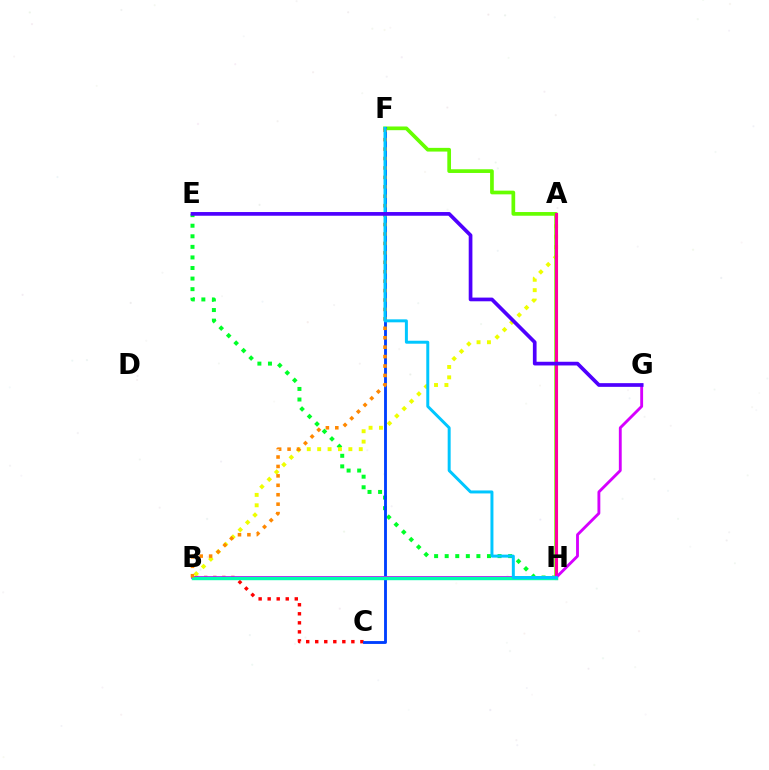{('E', 'H'): [{'color': '#00ff27', 'line_style': 'dotted', 'thickness': 2.87}], ('B', 'C'): [{'color': '#ff0000', 'line_style': 'dotted', 'thickness': 2.45}], ('A', 'B'): [{'color': '#eeff00', 'line_style': 'dotted', 'thickness': 2.82}], ('F', 'H'): [{'color': '#66ff00', 'line_style': 'solid', 'thickness': 2.66}, {'color': '#00c7ff', 'line_style': 'solid', 'thickness': 2.14}], ('C', 'F'): [{'color': '#003fff', 'line_style': 'solid', 'thickness': 2.06}], ('A', 'H'): [{'color': '#ff00a0', 'line_style': 'solid', 'thickness': 2.23}], ('B', 'G'): [{'color': '#d600ff', 'line_style': 'solid', 'thickness': 2.06}], ('B', 'H'): [{'color': '#00ffaf', 'line_style': 'solid', 'thickness': 2.45}], ('B', 'F'): [{'color': '#ff8800', 'line_style': 'dotted', 'thickness': 2.56}], ('E', 'G'): [{'color': '#4f00ff', 'line_style': 'solid', 'thickness': 2.66}]}